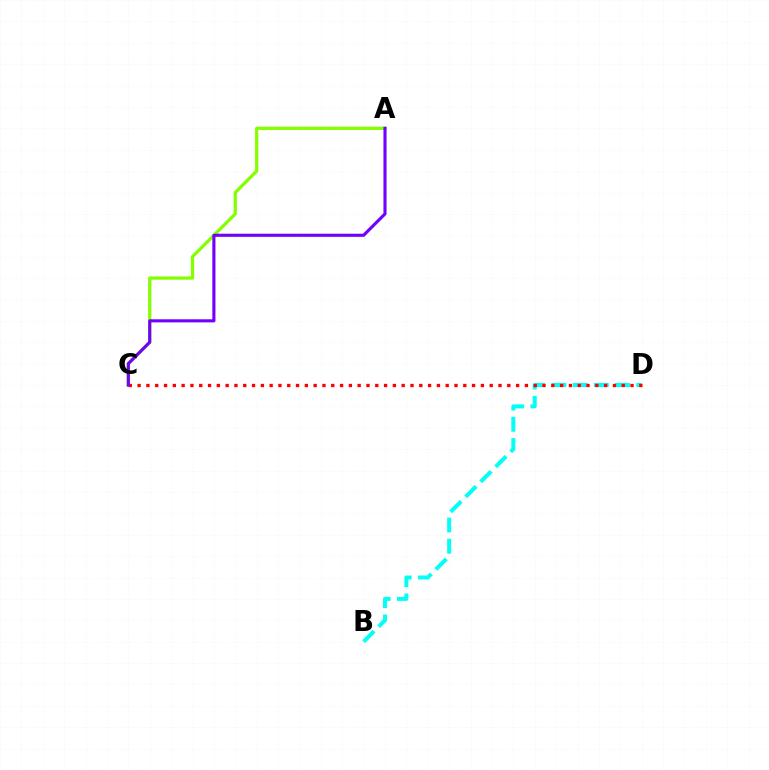{('B', 'D'): [{'color': '#00fff6', 'line_style': 'dashed', 'thickness': 2.88}], ('A', 'C'): [{'color': '#84ff00', 'line_style': 'solid', 'thickness': 2.34}, {'color': '#7200ff', 'line_style': 'solid', 'thickness': 2.24}], ('C', 'D'): [{'color': '#ff0000', 'line_style': 'dotted', 'thickness': 2.39}]}